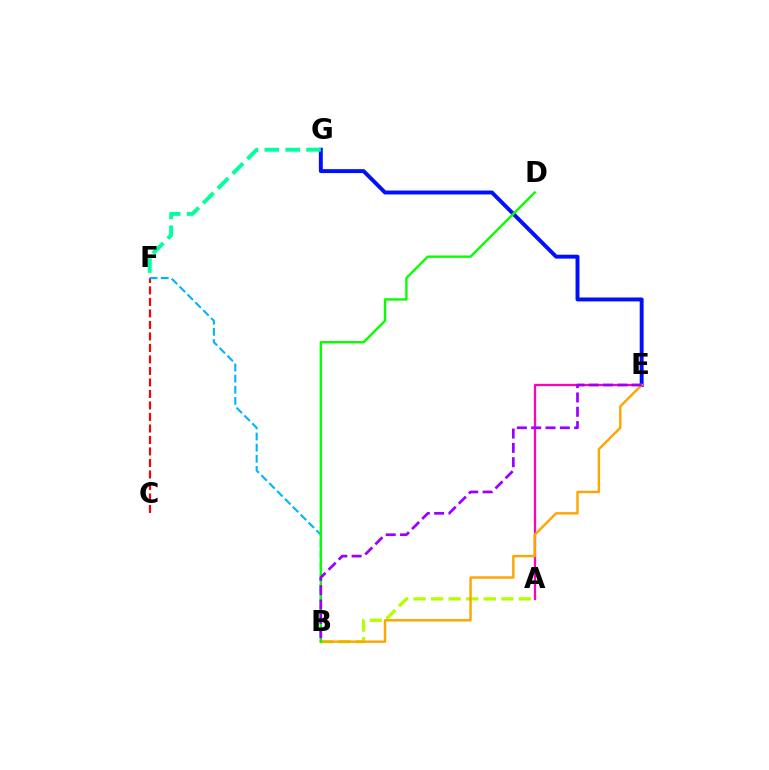{('E', 'G'): [{'color': '#0010ff', 'line_style': 'solid', 'thickness': 2.83}], ('C', 'F'): [{'color': '#ff0000', 'line_style': 'dashed', 'thickness': 1.56}], ('A', 'E'): [{'color': '#ff00bd', 'line_style': 'solid', 'thickness': 1.64}], ('A', 'B'): [{'color': '#b3ff00', 'line_style': 'dashed', 'thickness': 2.38}], ('B', 'F'): [{'color': '#00b5ff', 'line_style': 'dashed', 'thickness': 1.51}], ('F', 'G'): [{'color': '#00ff9d', 'line_style': 'dashed', 'thickness': 2.83}], ('B', 'E'): [{'color': '#ffa500', 'line_style': 'solid', 'thickness': 1.74}, {'color': '#9b00ff', 'line_style': 'dashed', 'thickness': 1.95}], ('B', 'D'): [{'color': '#08ff00', 'line_style': 'solid', 'thickness': 1.73}]}